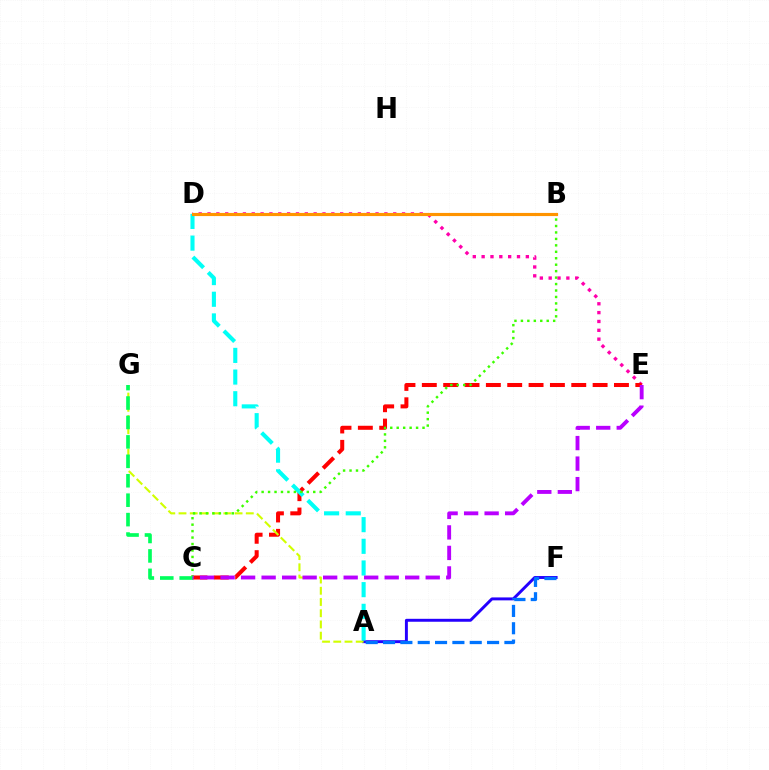{('D', 'E'): [{'color': '#ff00ac', 'line_style': 'dotted', 'thickness': 2.4}], ('A', 'F'): [{'color': '#2500ff', 'line_style': 'solid', 'thickness': 2.12}, {'color': '#0074ff', 'line_style': 'dashed', 'thickness': 2.36}], ('C', 'E'): [{'color': '#ff0000', 'line_style': 'dashed', 'thickness': 2.9}, {'color': '#b900ff', 'line_style': 'dashed', 'thickness': 2.79}], ('A', 'G'): [{'color': '#d1ff00', 'line_style': 'dashed', 'thickness': 1.52}], ('A', 'D'): [{'color': '#00fff6', 'line_style': 'dashed', 'thickness': 2.94}], ('B', 'C'): [{'color': '#3dff00', 'line_style': 'dotted', 'thickness': 1.75}], ('B', 'D'): [{'color': '#ff9400', 'line_style': 'solid', 'thickness': 2.26}], ('C', 'G'): [{'color': '#00ff5c', 'line_style': 'dashed', 'thickness': 2.64}]}